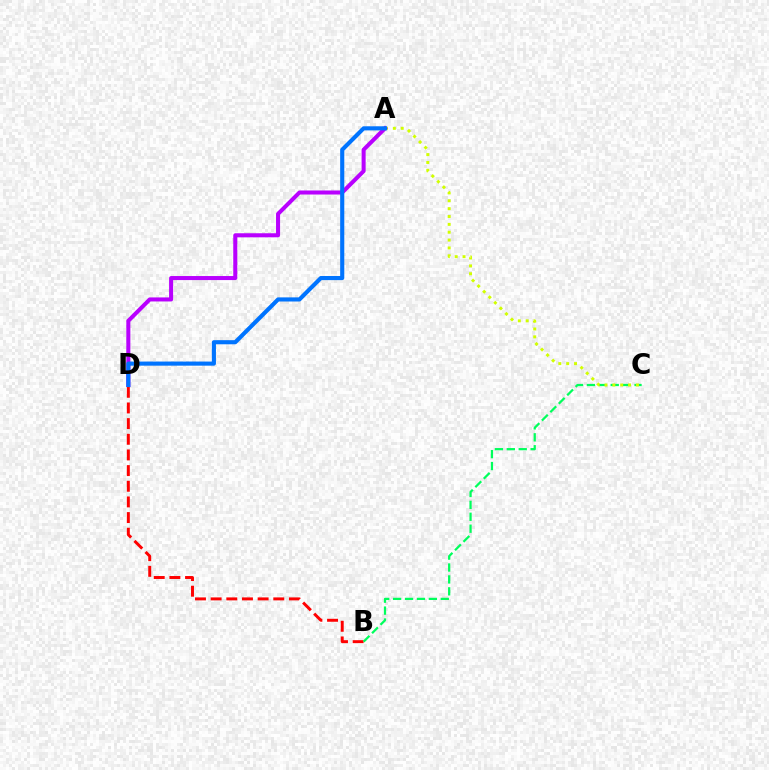{('B', 'D'): [{'color': '#ff0000', 'line_style': 'dashed', 'thickness': 2.13}], ('B', 'C'): [{'color': '#00ff5c', 'line_style': 'dashed', 'thickness': 1.62}], ('A', 'C'): [{'color': '#d1ff00', 'line_style': 'dotted', 'thickness': 2.14}], ('A', 'D'): [{'color': '#b900ff', 'line_style': 'solid', 'thickness': 2.91}, {'color': '#0074ff', 'line_style': 'solid', 'thickness': 2.97}]}